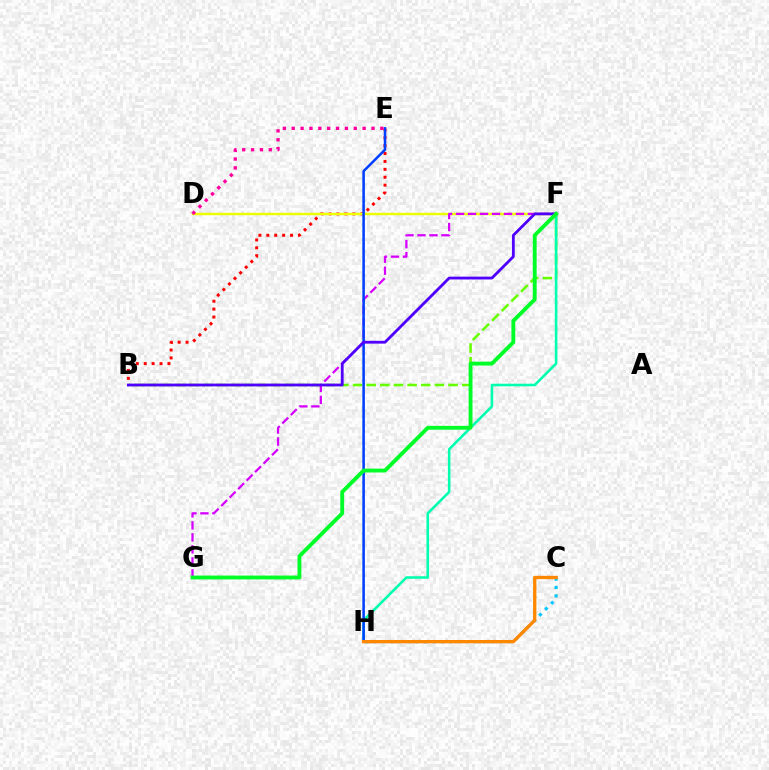{('B', 'E'): [{'color': '#ff0000', 'line_style': 'dotted', 'thickness': 2.15}], ('B', 'F'): [{'color': '#66ff00', 'line_style': 'dashed', 'thickness': 1.85}, {'color': '#4f00ff', 'line_style': 'solid', 'thickness': 2.02}], ('D', 'F'): [{'color': '#eeff00', 'line_style': 'solid', 'thickness': 1.76}], ('F', 'G'): [{'color': '#d600ff', 'line_style': 'dashed', 'thickness': 1.63}, {'color': '#00ff27', 'line_style': 'solid', 'thickness': 2.78}], ('C', 'H'): [{'color': '#00c7ff', 'line_style': 'dotted', 'thickness': 2.29}, {'color': '#ff8800', 'line_style': 'solid', 'thickness': 2.4}], ('F', 'H'): [{'color': '#00ffaf', 'line_style': 'solid', 'thickness': 1.86}], ('E', 'H'): [{'color': '#003fff', 'line_style': 'solid', 'thickness': 1.82}], ('D', 'E'): [{'color': '#ff00a0', 'line_style': 'dotted', 'thickness': 2.41}]}